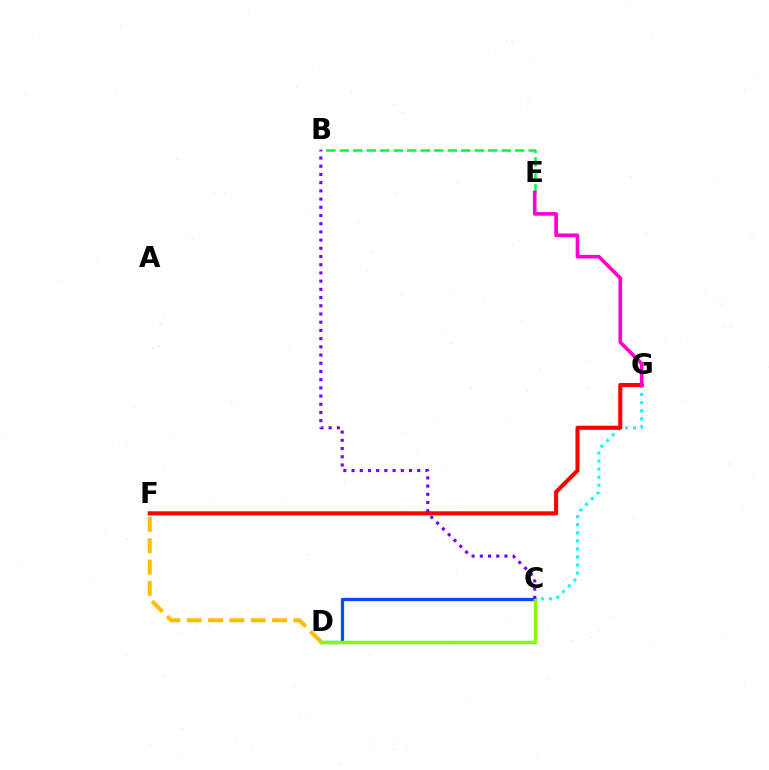{('B', 'E'): [{'color': '#00ff39', 'line_style': 'dashed', 'thickness': 1.83}], ('C', 'D'): [{'color': '#004bff', 'line_style': 'solid', 'thickness': 2.34}, {'color': '#84ff00', 'line_style': 'solid', 'thickness': 2.49}], ('C', 'G'): [{'color': '#00fff6', 'line_style': 'dotted', 'thickness': 2.19}], ('F', 'G'): [{'color': '#ff0000', 'line_style': 'solid', 'thickness': 2.93}], ('E', 'G'): [{'color': '#ff00cf', 'line_style': 'solid', 'thickness': 2.62}], ('D', 'F'): [{'color': '#ffbd00', 'line_style': 'dashed', 'thickness': 2.9}], ('B', 'C'): [{'color': '#7200ff', 'line_style': 'dotted', 'thickness': 2.23}]}